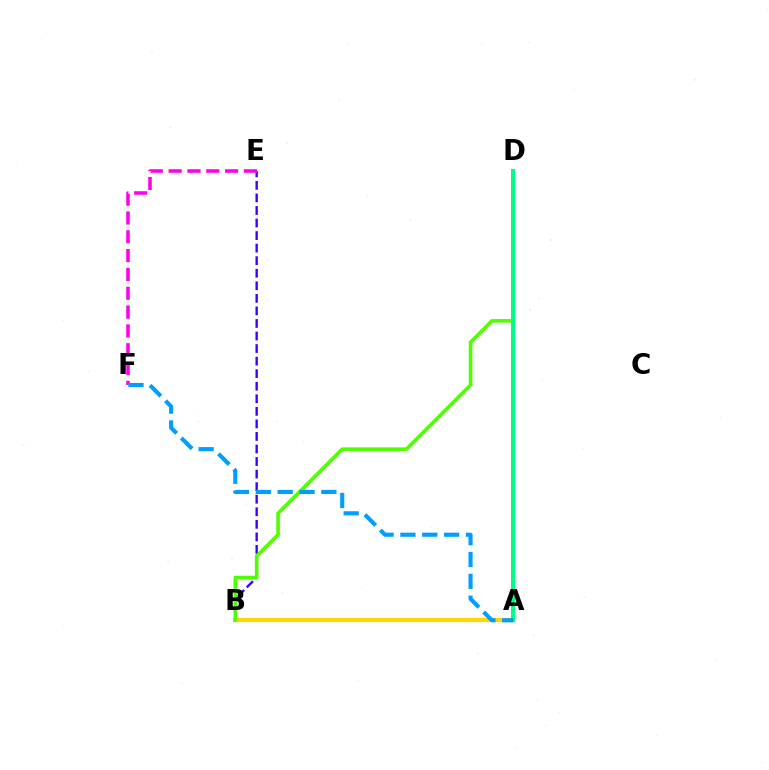{('B', 'E'): [{'color': '#3700ff', 'line_style': 'dashed', 'thickness': 1.71}], ('A', 'B'): [{'color': '#ff0000', 'line_style': 'solid', 'thickness': 2.9}, {'color': '#ffd500', 'line_style': 'solid', 'thickness': 2.99}], ('B', 'D'): [{'color': '#4fff00', 'line_style': 'solid', 'thickness': 2.58}], ('E', 'F'): [{'color': '#ff00ed', 'line_style': 'dashed', 'thickness': 2.56}], ('A', 'D'): [{'color': '#00ff86', 'line_style': 'solid', 'thickness': 2.9}], ('A', 'F'): [{'color': '#009eff', 'line_style': 'dashed', 'thickness': 2.97}]}